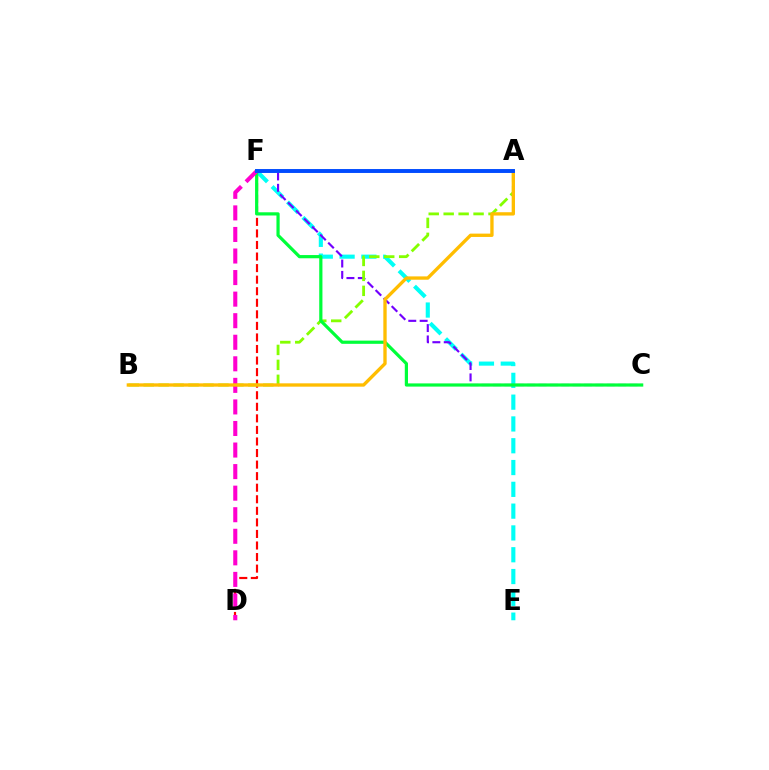{('D', 'F'): [{'color': '#ff0000', 'line_style': 'dashed', 'thickness': 1.57}, {'color': '#ff00cf', 'line_style': 'dashed', 'thickness': 2.93}], ('E', 'F'): [{'color': '#00fff6', 'line_style': 'dashed', 'thickness': 2.96}], ('C', 'F'): [{'color': '#7200ff', 'line_style': 'dashed', 'thickness': 1.54}, {'color': '#00ff39', 'line_style': 'solid', 'thickness': 2.31}], ('A', 'B'): [{'color': '#84ff00', 'line_style': 'dashed', 'thickness': 2.03}, {'color': '#ffbd00', 'line_style': 'solid', 'thickness': 2.4}], ('A', 'F'): [{'color': '#004bff', 'line_style': 'solid', 'thickness': 2.82}]}